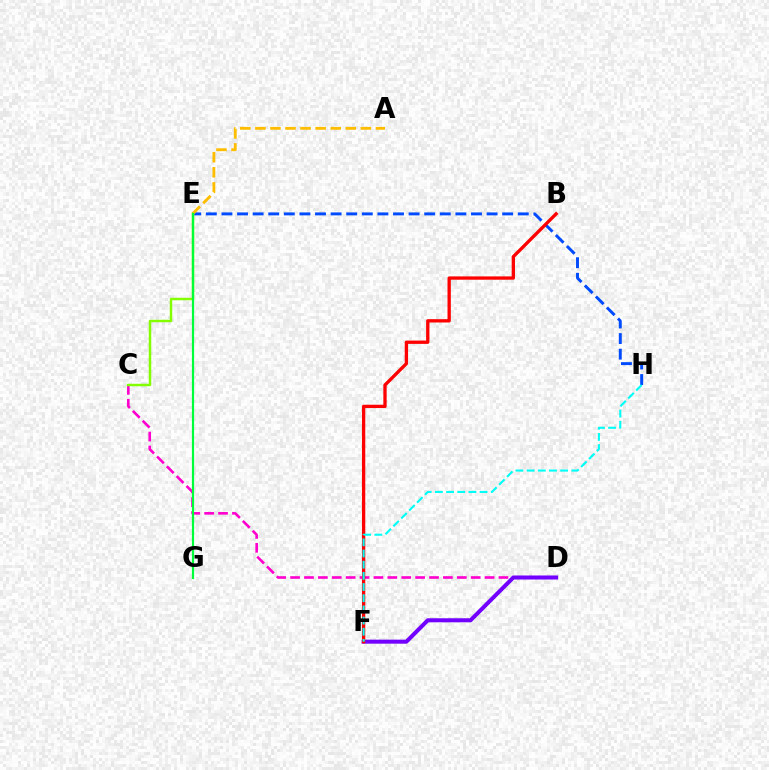{('C', 'D'): [{'color': '#ff00cf', 'line_style': 'dashed', 'thickness': 1.89}], ('E', 'H'): [{'color': '#004bff', 'line_style': 'dashed', 'thickness': 2.12}], ('D', 'F'): [{'color': '#7200ff', 'line_style': 'solid', 'thickness': 2.9}], ('B', 'F'): [{'color': '#ff0000', 'line_style': 'solid', 'thickness': 2.38}], ('A', 'E'): [{'color': '#ffbd00', 'line_style': 'dashed', 'thickness': 2.05}], ('C', 'E'): [{'color': '#84ff00', 'line_style': 'solid', 'thickness': 1.78}], ('E', 'G'): [{'color': '#00ff39', 'line_style': 'solid', 'thickness': 1.59}], ('F', 'H'): [{'color': '#00fff6', 'line_style': 'dashed', 'thickness': 1.52}]}